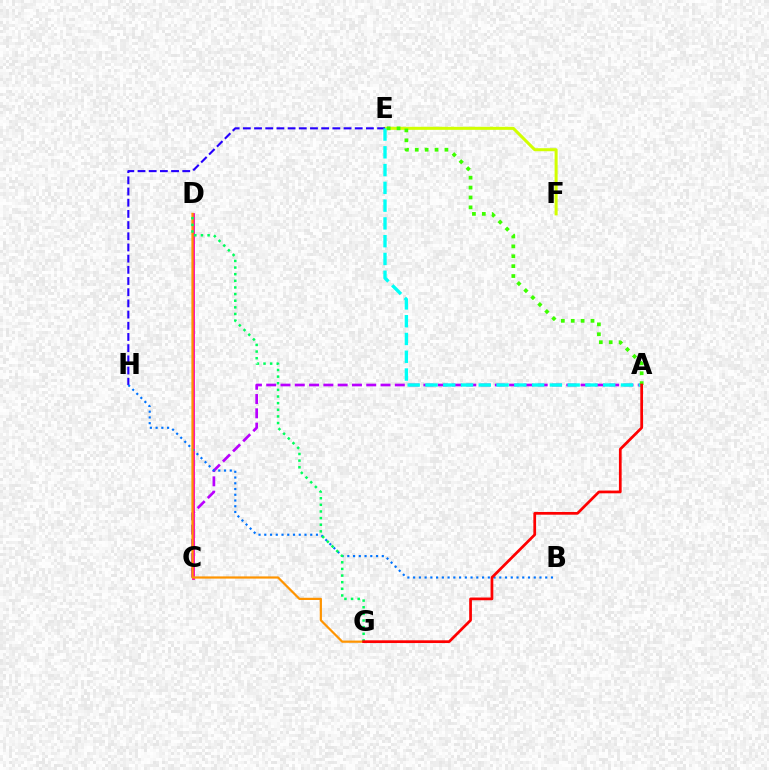{('E', 'F'): [{'color': '#d1ff00', 'line_style': 'solid', 'thickness': 2.18}], ('E', 'H'): [{'color': '#2500ff', 'line_style': 'dashed', 'thickness': 1.52}], ('A', 'C'): [{'color': '#b900ff', 'line_style': 'dashed', 'thickness': 1.94}], ('C', 'D'): [{'color': '#ff00ac', 'line_style': 'solid', 'thickness': 2.02}], ('B', 'H'): [{'color': '#0074ff', 'line_style': 'dotted', 'thickness': 1.56}], ('A', 'E'): [{'color': '#00fff6', 'line_style': 'dashed', 'thickness': 2.41}, {'color': '#3dff00', 'line_style': 'dotted', 'thickness': 2.69}], ('D', 'G'): [{'color': '#ff9400', 'line_style': 'solid', 'thickness': 1.59}, {'color': '#00ff5c', 'line_style': 'dotted', 'thickness': 1.8}], ('A', 'G'): [{'color': '#ff0000', 'line_style': 'solid', 'thickness': 1.97}]}